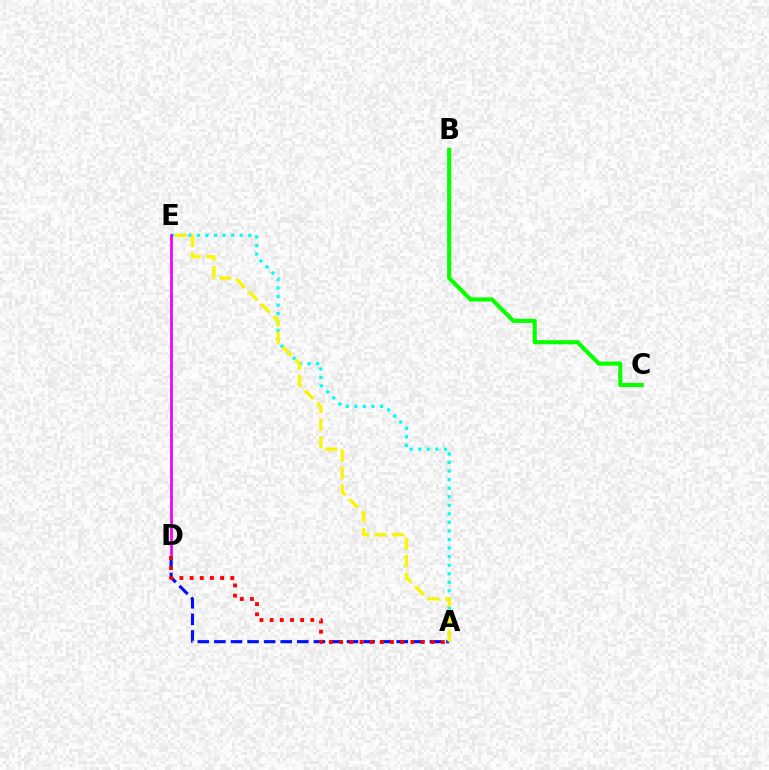{('A', 'D'): [{'color': '#0010ff', 'line_style': 'dashed', 'thickness': 2.25}, {'color': '#ff0000', 'line_style': 'dotted', 'thickness': 2.76}], ('A', 'E'): [{'color': '#00fff6', 'line_style': 'dotted', 'thickness': 2.33}, {'color': '#fcf500', 'line_style': 'dashed', 'thickness': 2.37}], ('B', 'C'): [{'color': '#08ff00', 'line_style': 'solid', 'thickness': 2.96}], ('D', 'E'): [{'color': '#ee00ff', 'line_style': 'solid', 'thickness': 1.98}]}